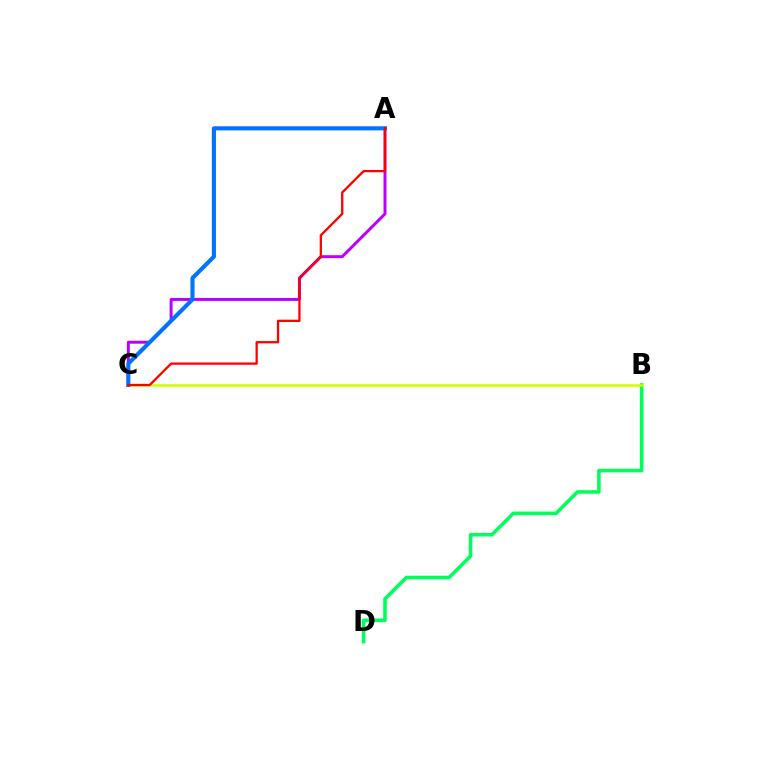{('A', 'C'): [{'color': '#b900ff', 'line_style': 'solid', 'thickness': 2.13}, {'color': '#0074ff', 'line_style': 'solid', 'thickness': 2.95}, {'color': '#ff0000', 'line_style': 'solid', 'thickness': 1.64}], ('B', 'D'): [{'color': '#00ff5c', 'line_style': 'solid', 'thickness': 2.57}], ('B', 'C'): [{'color': '#d1ff00', 'line_style': 'solid', 'thickness': 1.86}]}